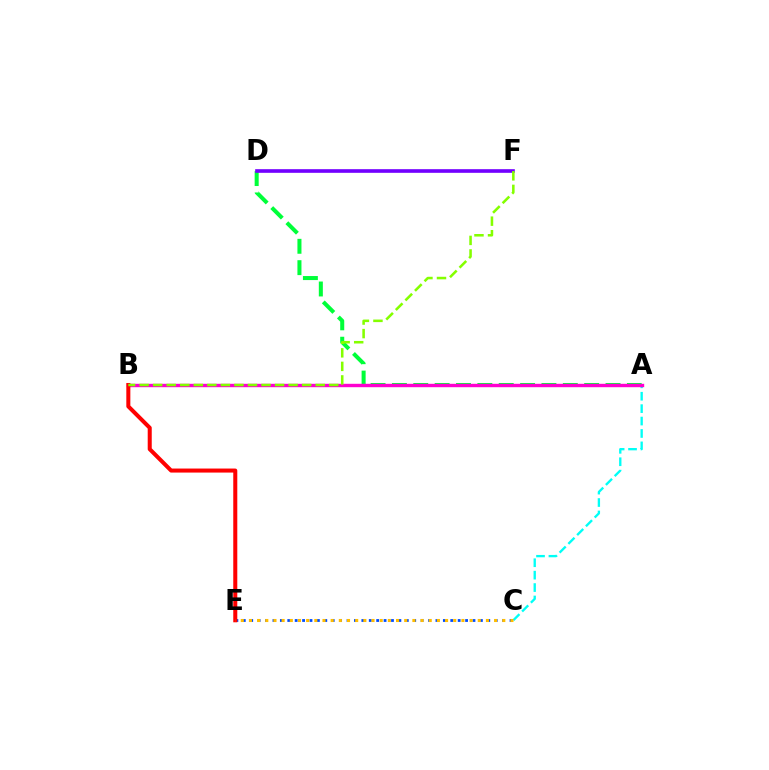{('A', 'C'): [{'color': '#00fff6', 'line_style': 'dashed', 'thickness': 1.69}], ('A', 'D'): [{'color': '#00ff39', 'line_style': 'dashed', 'thickness': 2.9}], ('A', 'B'): [{'color': '#ff00cf', 'line_style': 'solid', 'thickness': 2.45}], ('C', 'E'): [{'color': '#004bff', 'line_style': 'dotted', 'thickness': 2.01}, {'color': '#ffbd00', 'line_style': 'dotted', 'thickness': 2.22}], ('D', 'F'): [{'color': '#7200ff', 'line_style': 'solid', 'thickness': 2.62}], ('B', 'E'): [{'color': '#ff0000', 'line_style': 'solid', 'thickness': 2.9}], ('B', 'F'): [{'color': '#84ff00', 'line_style': 'dashed', 'thickness': 1.84}]}